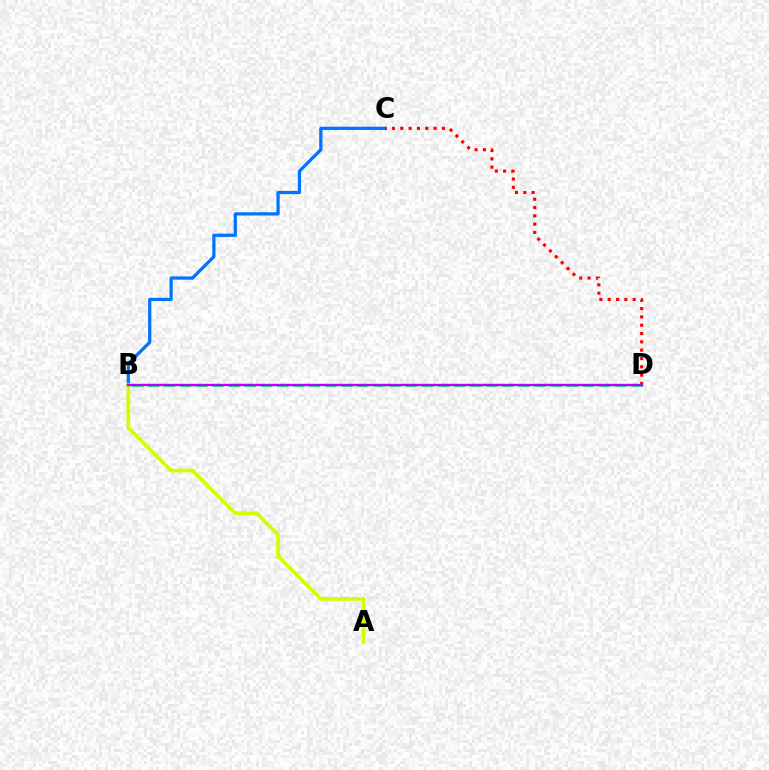{('B', 'D'): [{'color': '#00ff5c', 'line_style': 'dashed', 'thickness': 2.19}, {'color': '#b900ff', 'line_style': 'solid', 'thickness': 1.74}], ('B', 'C'): [{'color': '#0074ff', 'line_style': 'solid', 'thickness': 2.33}], ('A', 'B'): [{'color': '#d1ff00', 'line_style': 'solid', 'thickness': 2.66}], ('C', 'D'): [{'color': '#ff0000', 'line_style': 'dotted', 'thickness': 2.26}]}